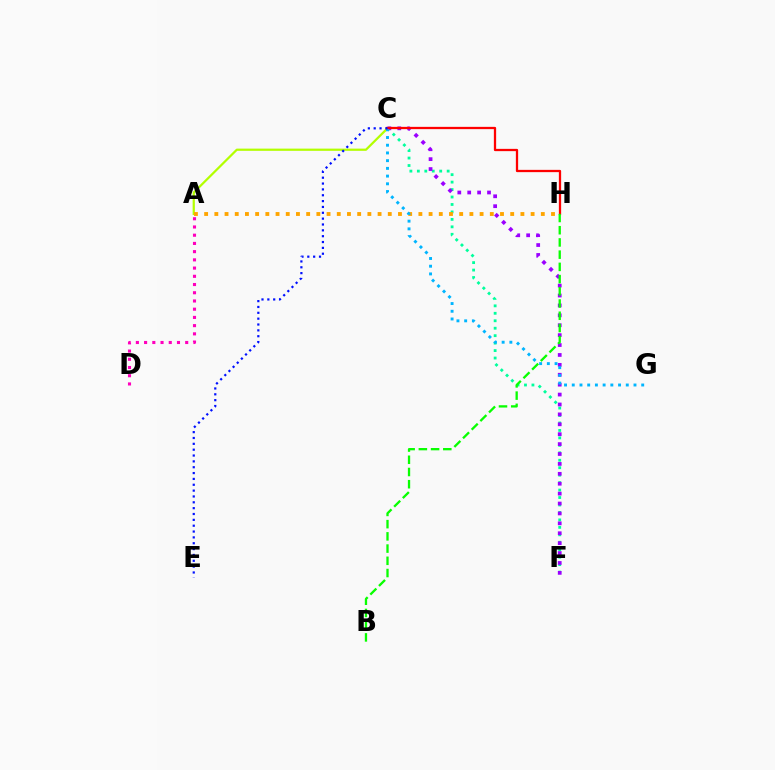{('A', 'C'): [{'color': '#b3ff00', 'line_style': 'solid', 'thickness': 1.6}], ('C', 'F'): [{'color': '#00ff9d', 'line_style': 'dotted', 'thickness': 2.03}, {'color': '#9b00ff', 'line_style': 'dotted', 'thickness': 2.69}], ('A', 'H'): [{'color': '#ffa500', 'line_style': 'dotted', 'thickness': 2.77}], ('C', 'G'): [{'color': '#00b5ff', 'line_style': 'dotted', 'thickness': 2.1}], ('C', 'H'): [{'color': '#ff0000', 'line_style': 'solid', 'thickness': 1.64}], ('C', 'E'): [{'color': '#0010ff', 'line_style': 'dotted', 'thickness': 1.59}], ('A', 'D'): [{'color': '#ff00bd', 'line_style': 'dotted', 'thickness': 2.23}], ('B', 'H'): [{'color': '#08ff00', 'line_style': 'dashed', 'thickness': 1.66}]}